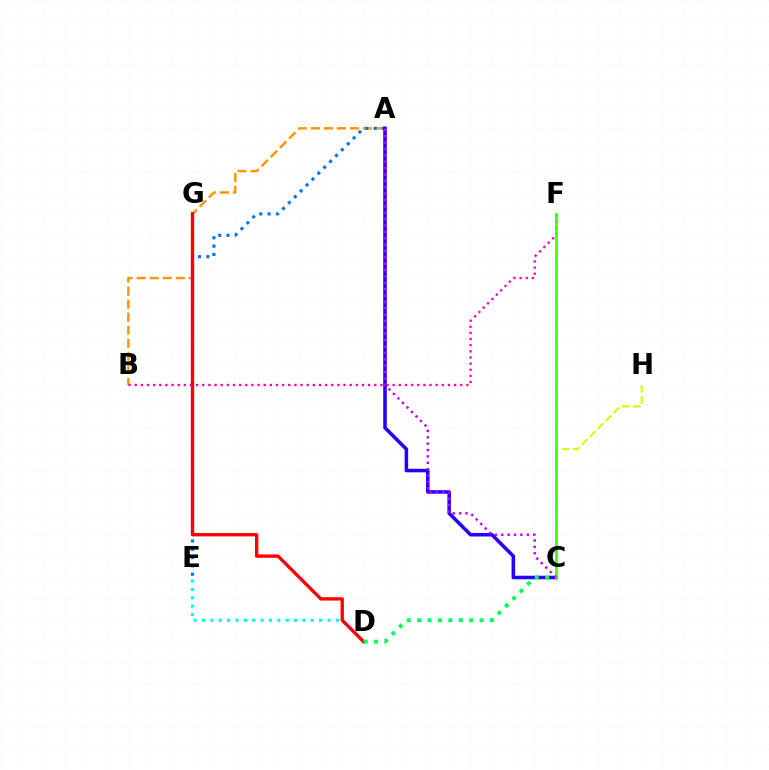{('A', 'B'): [{'color': '#ff9400', 'line_style': 'dashed', 'thickness': 1.77}], ('D', 'E'): [{'color': '#00fff6', 'line_style': 'dotted', 'thickness': 2.27}], ('A', 'E'): [{'color': '#0074ff', 'line_style': 'dotted', 'thickness': 2.26}], ('B', 'F'): [{'color': '#ff00ac', 'line_style': 'dotted', 'thickness': 1.67}], ('D', 'G'): [{'color': '#ff0000', 'line_style': 'solid', 'thickness': 2.41}], ('A', 'C'): [{'color': '#2500ff', 'line_style': 'solid', 'thickness': 2.55}, {'color': '#b900ff', 'line_style': 'dotted', 'thickness': 1.73}], ('C', 'H'): [{'color': '#d1ff00', 'line_style': 'dashed', 'thickness': 1.51}], ('C', 'F'): [{'color': '#3dff00', 'line_style': 'solid', 'thickness': 1.92}], ('C', 'D'): [{'color': '#00ff5c', 'line_style': 'dotted', 'thickness': 2.83}]}